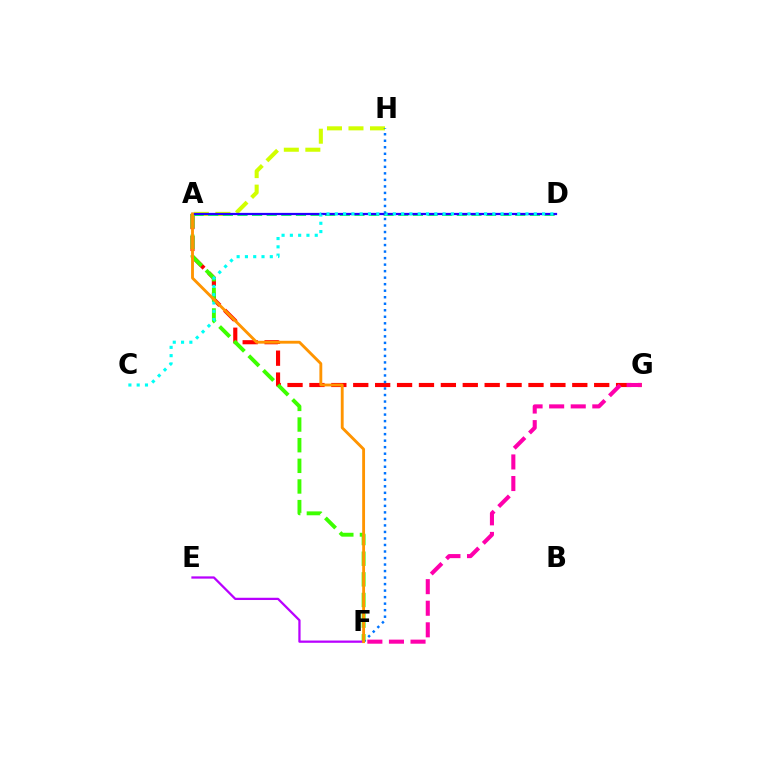{('A', 'G'): [{'color': '#ff0000', 'line_style': 'dashed', 'thickness': 2.98}], ('A', 'F'): [{'color': '#3dff00', 'line_style': 'dashed', 'thickness': 2.8}, {'color': '#ff9400', 'line_style': 'solid', 'thickness': 2.06}], ('A', 'H'): [{'color': '#d1ff00', 'line_style': 'dashed', 'thickness': 2.92}], ('A', 'D'): [{'color': '#00ff5c', 'line_style': 'dashed', 'thickness': 1.99}, {'color': '#2500ff', 'line_style': 'solid', 'thickness': 1.61}], ('F', 'G'): [{'color': '#ff00ac', 'line_style': 'dashed', 'thickness': 2.93}], ('C', 'D'): [{'color': '#00fff6', 'line_style': 'dotted', 'thickness': 2.25}], ('E', 'F'): [{'color': '#b900ff', 'line_style': 'solid', 'thickness': 1.62}], ('F', 'H'): [{'color': '#0074ff', 'line_style': 'dotted', 'thickness': 1.77}]}